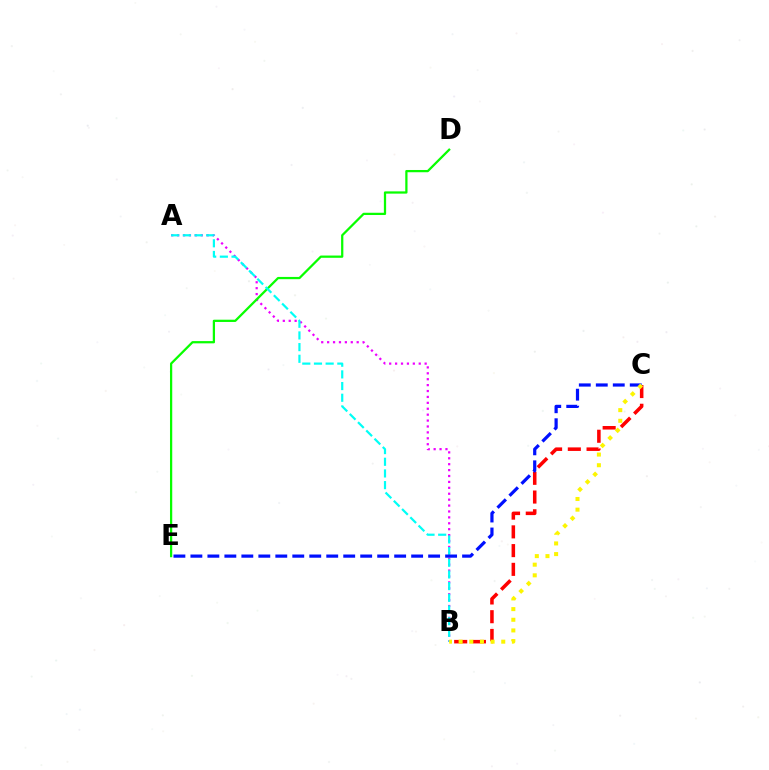{('B', 'C'): [{'color': '#ff0000', 'line_style': 'dashed', 'thickness': 2.55}, {'color': '#fcf500', 'line_style': 'dotted', 'thickness': 2.9}], ('A', 'B'): [{'color': '#ee00ff', 'line_style': 'dotted', 'thickness': 1.61}, {'color': '#00fff6', 'line_style': 'dashed', 'thickness': 1.59}], ('D', 'E'): [{'color': '#08ff00', 'line_style': 'solid', 'thickness': 1.62}], ('C', 'E'): [{'color': '#0010ff', 'line_style': 'dashed', 'thickness': 2.31}]}